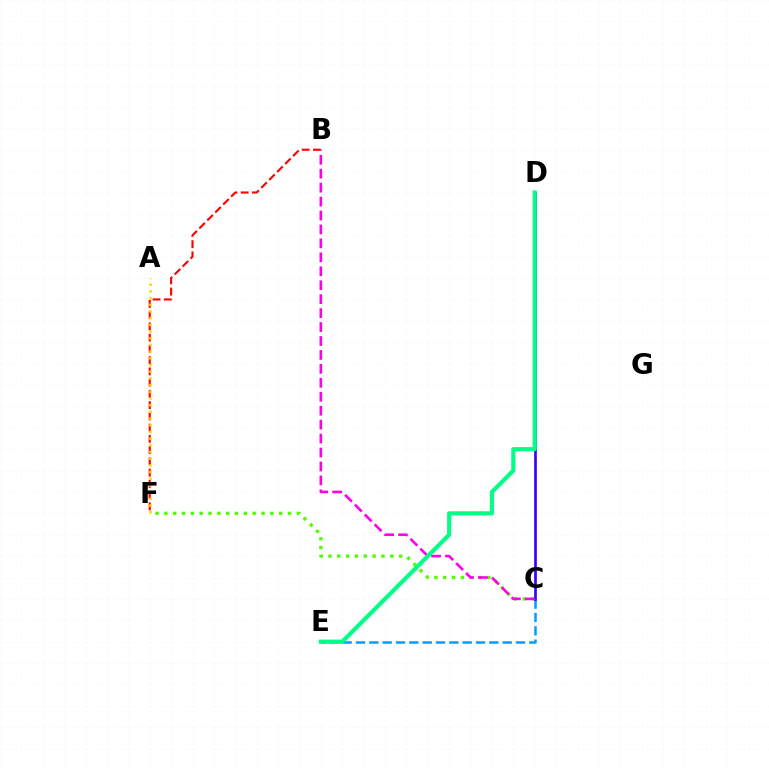{('C', 'E'): [{'color': '#009eff', 'line_style': 'dashed', 'thickness': 1.81}], ('B', 'F'): [{'color': '#ff0000', 'line_style': 'dashed', 'thickness': 1.53}], ('C', 'F'): [{'color': '#4fff00', 'line_style': 'dotted', 'thickness': 2.4}], ('C', 'D'): [{'color': '#3700ff', 'line_style': 'solid', 'thickness': 1.94}], ('B', 'C'): [{'color': '#ff00ed', 'line_style': 'dashed', 'thickness': 1.89}], ('D', 'E'): [{'color': '#00ff86', 'line_style': 'solid', 'thickness': 2.99}], ('A', 'F'): [{'color': '#ffd500', 'line_style': 'dotted', 'thickness': 1.82}]}